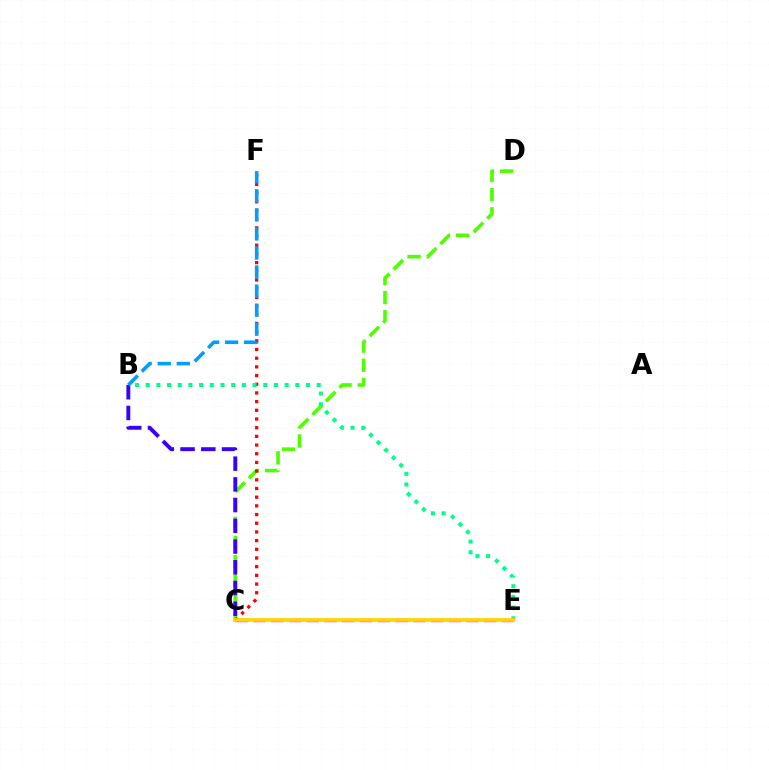{('C', 'D'): [{'color': '#4fff00', 'line_style': 'dashed', 'thickness': 2.6}], ('C', 'F'): [{'color': '#ff0000', 'line_style': 'dotted', 'thickness': 2.36}], ('B', 'E'): [{'color': '#00ff86', 'line_style': 'dotted', 'thickness': 2.9}], ('B', 'C'): [{'color': '#3700ff', 'line_style': 'dashed', 'thickness': 2.82}], ('C', 'E'): [{'color': '#ff00ed', 'line_style': 'dashed', 'thickness': 2.41}, {'color': '#ffd500', 'line_style': 'solid', 'thickness': 2.68}], ('B', 'F'): [{'color': '#009eff', 'line_style': 'dashed', 'thickness': 2.59}]}